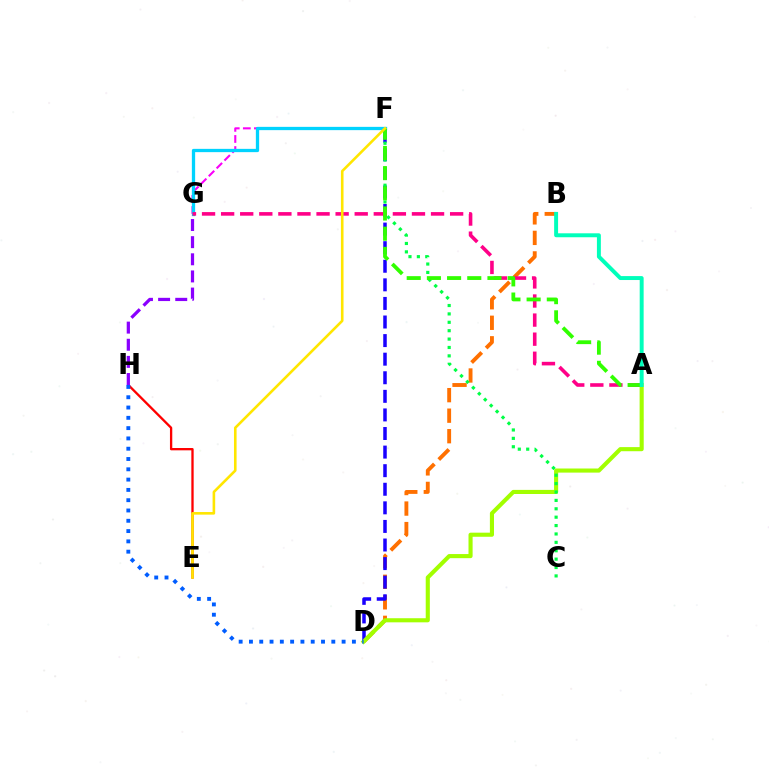{('B', 'D'): [{'color': '#ff7000', 'line_style': 'dashed', 'thickness': 2.79}], ('E', 'H'): [{'color': '#ff0000', 'line_style': 'solid', 'thickness': 1.67}], ('F', 'G'): [{'color': '#fa00f9', 'line_style': 'dashed', 'thickness': 1.51}, {'color': '#00d3ff', 'line_style': 'solid', 'thickness': 2.36}], ('D', 'F'): [{'color': '#1900ff', 'line_style': 'dashed', 'thickness': 2.52}], ('A', 'D'): [{'color': '#a2ff00', 'line_style': 'solid', 'thickness': 2.96}], ('C', 'F'): [{'color': '#00ff45', 'line_style': 'dotted', 'thickness': 2.28}], ('D', 'H'): [{'color': '#005dff', 'line_style': 'dotted', 'thickness': 2.8}], ('A', 'G'): [{'color': '#ff0088', 'line_style': 'dashed', 'thickness': 2.59}], ('A', 'F'): [{'color': '#31ff00', 'line_style': 'dashed', 'thickness': 2.74}], ('A', 'B'): [{'color': '#00ffbb', 'line_style': 'solid', 'thickness': 2.84}], ('G', 'H'): [{'color': '#8a00ff', 'line_style': 'dashed', 'thickness': 2.33}], ('E', 'F'): [{'color': '#ffe600', 'line_style': 'solid', 'thickness': 1.88}]}